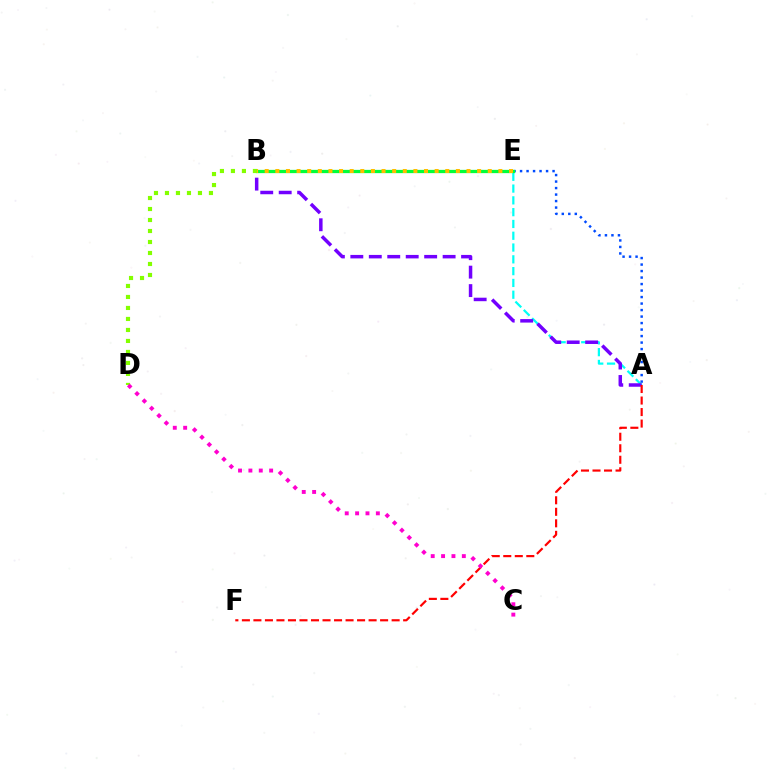{('A', 'E'): [{'color': '#00fff6', 'line_style': 'dashed', 'thickness': 1.6}, {'color': '#004bff', 'line_style': 'dotted', 'thickness': 1.77}], ('A', 'B'): [{'color': '#7200ff', 'line_style': 'dashed', 'thickness': 2.51}], ('A', 'F'): [{'color': '#ff0000', 'line_style': 'dashed', 'thickness': 1.56}], ('B', 'E'): [{'color': '#00ff39', 'line_style': 'solid', 'thickness': 2.34}, {'color': '#ffbd00', 'line_style': 'dotted', 'thickness': 2.89}], ('B', 'D'): [{'color': '#84ff00', 'line_style': 'dotted', 'thickness': 2.99}], ('C', 'D'): [{'color': '#ff00cf', 'line_style': 'dotted', 'thickness': 2.82}]}